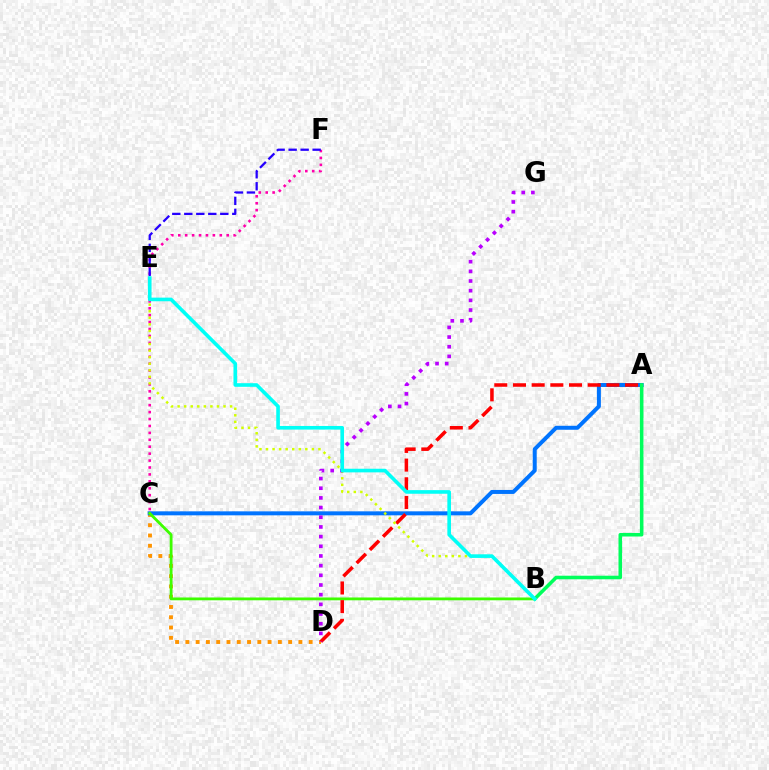{('C', 'D'): [{'color': '#ff9400', 'line_style': 'dotted', 'thickness': 2.79}], ('A', 'C'): [{'color': '#0074ff', 'line_style': 'solid', 'thickness': 2.87}], ('B', 'C'): [{'color': '#3dff00', 'line_style': 'solid', 'thickness': 2.02}], ('A', 'D'): [{'color': '#ff0000', 'line_style': 'dashed', 'thickness': 2.54}], ('C', 'F'): [{'color': '#ff00ac', 'line_style': 'dotted', 'thickness': 1.88}], ('B', 'E'): [{'color': '#d1ff00', 'line_style': 'dotted', 'thickness': 1.78}, {'color': '#00fff6', 'line_style': 'solid', 'thickness': 2.61}], ('E', 'F'): [{'color': '#2500ff', 'line_style': 'dashed', 'thickness': 1.63}], ('D', 'G'): [{'color': '#b900ff', 'line_style': 'dotted', 'thickness': 2.63}], ('A', 'B'): [{'color': '#00ff5c', 'line_style': 'solid', 'thickness': 2.56}]}